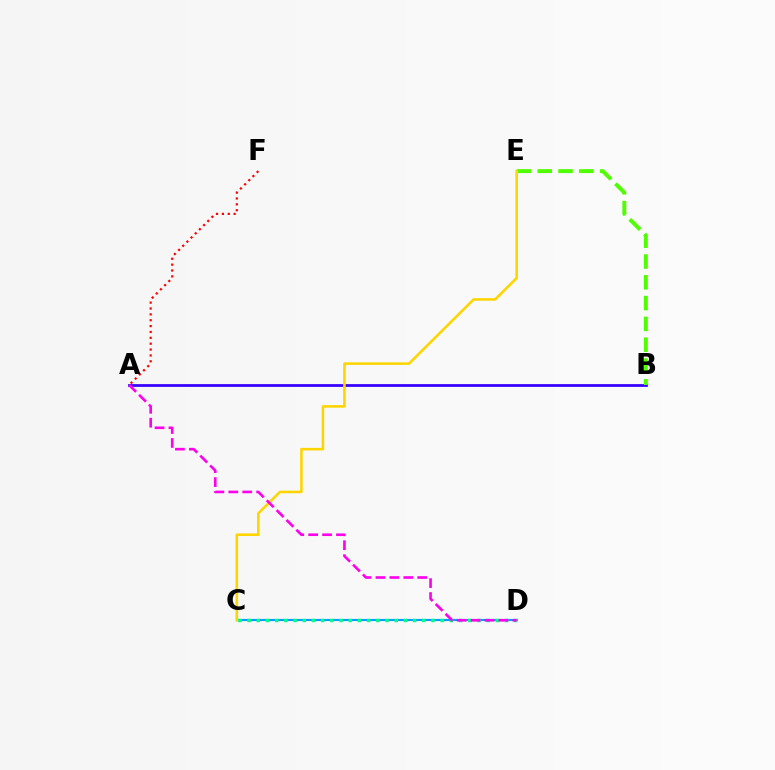{('A', 'B'): [{'color': '#3700ff', 'line_style': 'solid', 'thickness': 1.99}], ('B', 'E'): [{'color': '#4fff00', 'line_style': 'dashed', 'thickness': 2.83}], ('C', 'D'): [{'color': '#009eff', 'line_style': 'solid', 'thickness': 1.53}, {'color': '#00ff86', 'line_style': 'dotted', 'thickness': 2.5}], ('C', 'E'): [{'color': '#ffd500', 'line_style': 'solid', 'thickness': 1.85}], ('A', 'D'): [{'color': '#ff00ed', 'line_style': 'dashed', 'thickness': 1.89}], ('A', 'F'): [{'color': '#ff0000', 'line_style': 'dotted', 'thickness': 1.59}]}